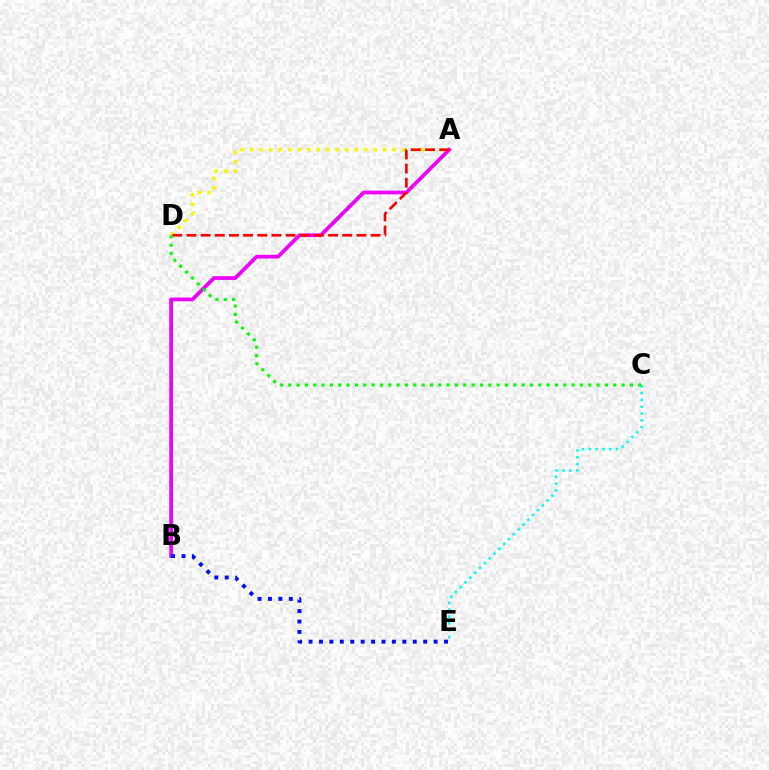{('A', 'D'): [{'color': '#fcf500', 'line_style': 'dotted', 'thickness': 2.58}, {'color': '#ff0000', 'line_style': 'dashed', 'thickness': 1.92}], ('A', 'B'): [{'color': '#ee00ff', 'line_style': 'solid', 'thickness': 2.68}], ('C', 'E'): [{'color': '#00fff6', 'line_style': 'dotted', 'thickness': 1.85}], ('B', 'E'): [{'color': '#0010ff', 'line_style': 'dotted', 'thickness': 2.83}], ('C', 'D'): [{'color': '#08ff00', 'line_style': 'dotted', 'thickness': 2.26}]}